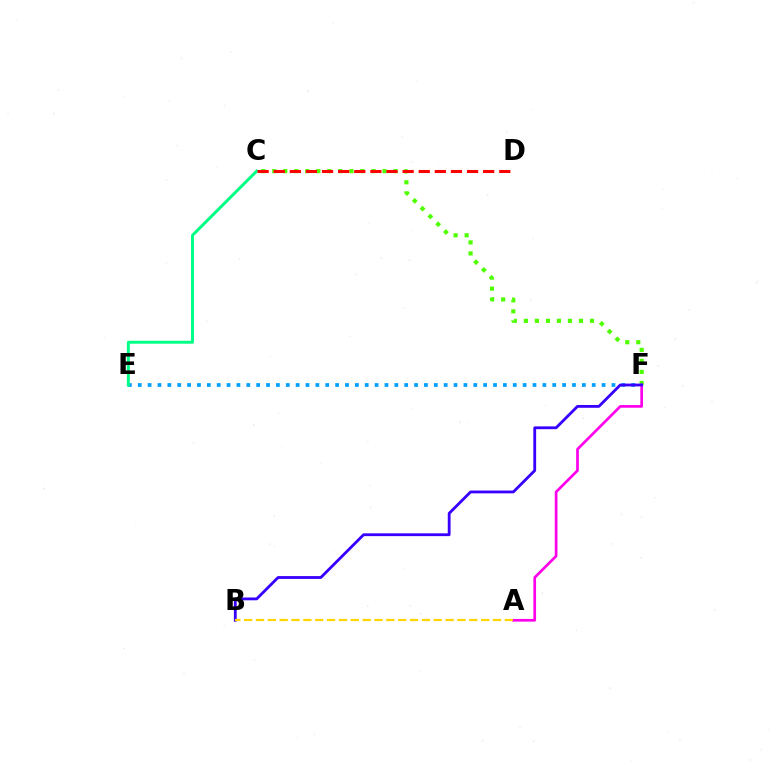{('C', 'F'): [{'color': '#4fff00', 'line_style': 'dotted', 'thickness': 2.99}], ('E', 'F'): [{'color': '#009eff', 'line_style': 'dotted', 'thickness': 2.68}], ('C', 'E'): [{'color': '#00ff86', 'line_style': 'solid', 'thickness': 2.14}], ('A', 'F'): [{'color': '#ff00ed', 'line_style': 'solid', 'thickness': 1.94}], ('B', 'F'): [{'color': '#3700ff', 'line_style': 'solid', 'thickness': 2.02}], ('A', 'B'): [{'color': '#ffd500', 'line_style': 'dashed', 'thickness': 1.61}], ('C', 'D'): [{'color': '#ff0000', 'line_style': 'dashed', 'thickness': 2.19}]}